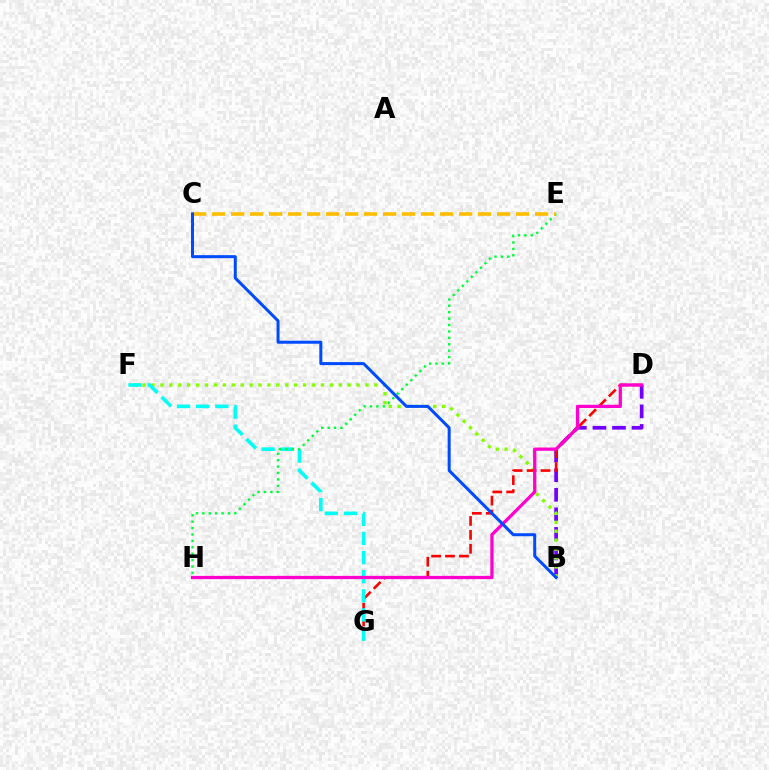{('B', 'D'): [{'color': '#7200ff', 'line_style': 'dashed', 'thickness': 2.66}], ('B', 'F'): [{'color': '#84ff00', 'line_style': 'dotted', 'thickness': 2.42}], ('D', 'G'): [{'color': '#ff0000', 'line_style': 'dashed', 'thickness': 1.89}], ('F', 'G'): [{'color': '#00fff6', 'line_style': 'dashed', 'thickness': 2.6}], ('E', 'H'): [{'color': '#00ff39', 'line_style': 'dotted', 'thickness': 1.74}], ('D', 'H'): [{'color': '#ff00cf', 'line_style': 'solid', 'thickness': 2.35}], ('C', 'E'): [{'color': '#ffbd00', 'line_style': 'dashed', 'thickness': 2.58}], ('B', 'C'): [{'color': '#004bff', 'line_style': 'solid', 'thickness': 2.17}]}